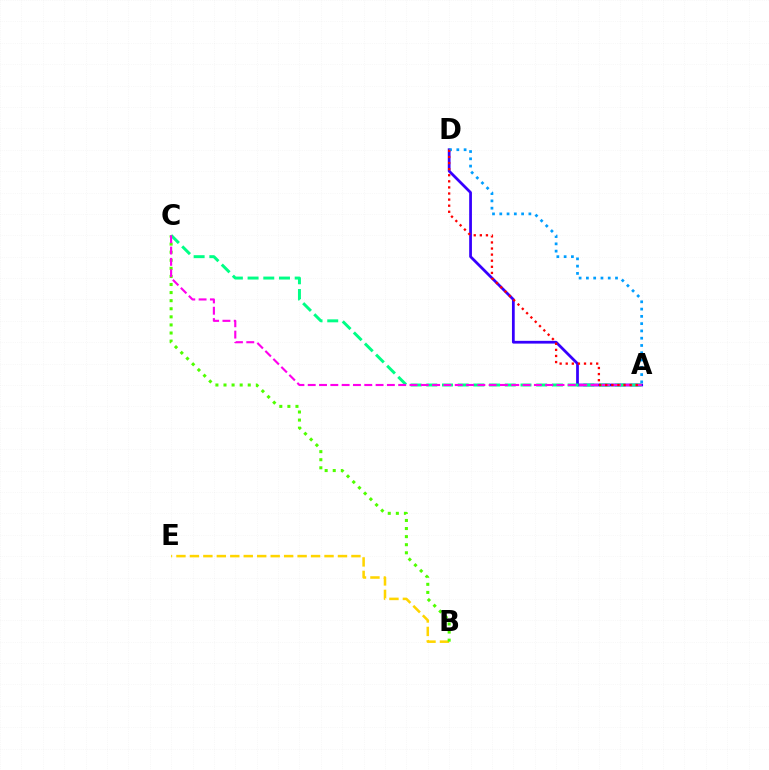{('A', 'D'): [{'color': '#3700ff', 'line_style': 'solid', 'thickness': 1.99}, {'color': '#009eff', 'line_style': 'dotted', 'thickness': 1.98}, {'color': '#ff0000', 'line_style': 'dotted', 'thickness': 1.65}], ('B', 'E'): [{'color': '#ffd500', 'line_style': 'dashed', 'thickness': 1.83}], ('B', 'C'): [{'color': '#4fff00', 'line_style': 'dotted', 'thickness': 2.2}], ('A', 'C'): [{'color': '#00ff86', 'line_style': 'dashed', 'thickness': 2.13}, {'color': '#ff00ed', 'line_style': 'dashed', 'thickness': 1.54}]}